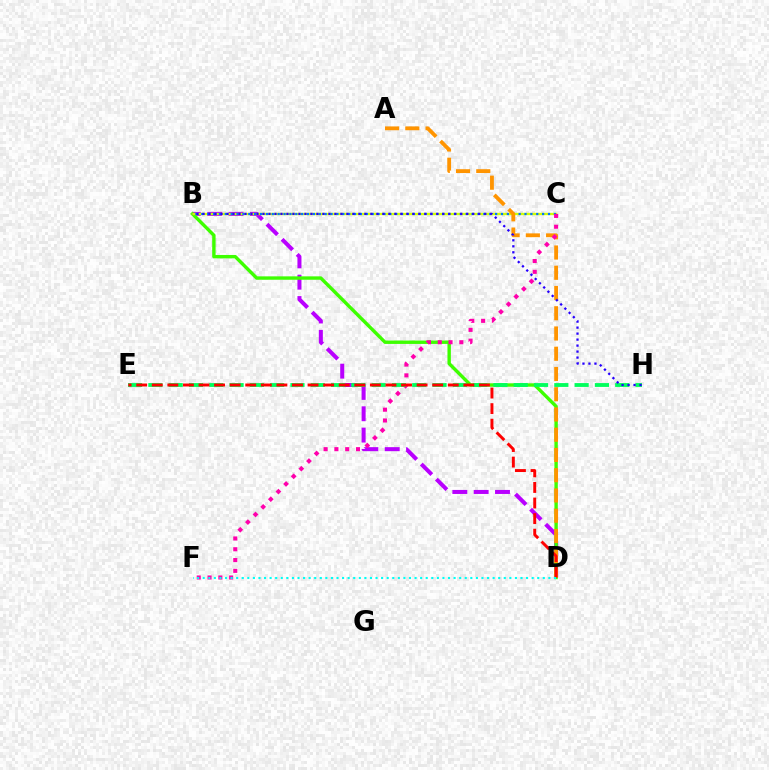{('B', 'D'): [{'color': '#b900ff', 'line_style': 'dashed', 'thickness': 2.9}, {'color': '#3dff00', 'line_style': 'solid', 'thickness': 2.45}], ('B', 'C'): [{'color': '#d1ff00', 'line_style': 'solid', 'thickness': 1.69}, {'color': '#0074ff', 'line_style': 'dotted', 'thickness': 1.6}], ('A', 'D'): [{'color': '#ff9400', 'line_style': 'dashed', 'thickness': 2.75}], ('C', 'F'): [{'color': '#ff00ac', 'line_style': 'dotted', 'thickness': 2.93}], ('E', 'H'): [{'color': '#00ff5c', 'line_style': 'dashed', 'thickness': 2.76}], ('D', 'E'): [{'color': '#ff0000', 'line_style': 'dashed', 'thickness': 2.12}], ('B', 'H'): [{'color': '#2500ff', 'line_style': 'dotted', 'thickness': 1.63}], ('D', 'F'): [{'color': '#00fff6', 'line_style': 'dotted', 'thickness': 1.51}]}